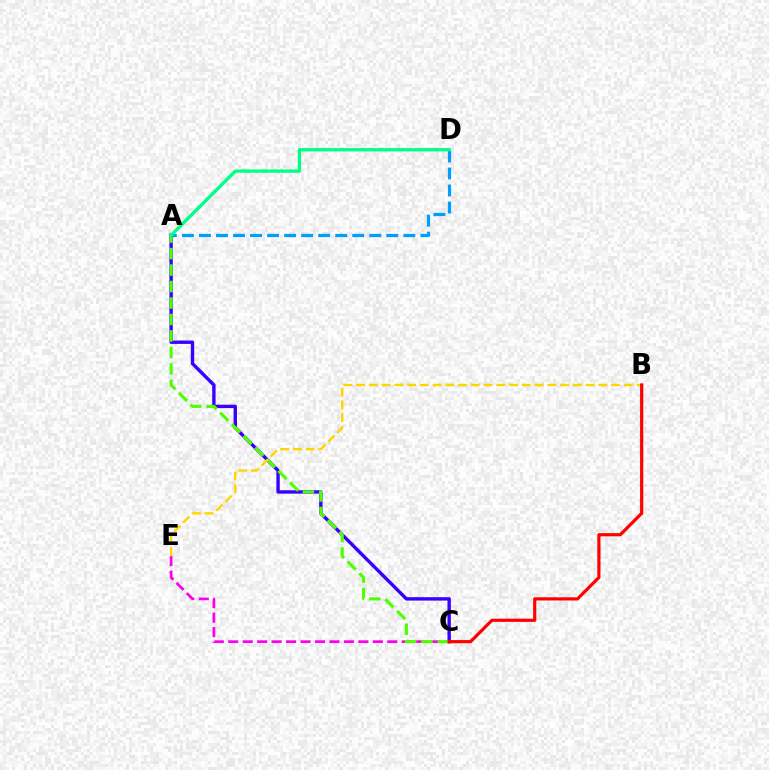{('A', 'D'): [{'color': '#009eff', 'line_style': 'dashed', 'thickness': 2.31}, {'color': '#00ff86', 'line_style': 'solid', 'thickness': 2.39}], ('C', 'E'): [{'color': '#ff00ed', 'line_style': 'dashed', 'thickness': 1.96}], ('A', 'C'): [{'color': '#3700ff', 'line_style': 'solid', 'thickness': 2.43}, {'color': '#4fff00', 'line_style': 'dashed', 'thickness': 2.24}], ('B', 'E'): [{'color': '#ffd500', 'line_style': 'dashed', 'thickness': 1.73}], ('B', 'C'): [{'color': '#ff0000', 'line_style': 'solid', 'thickness': 2.28}]}